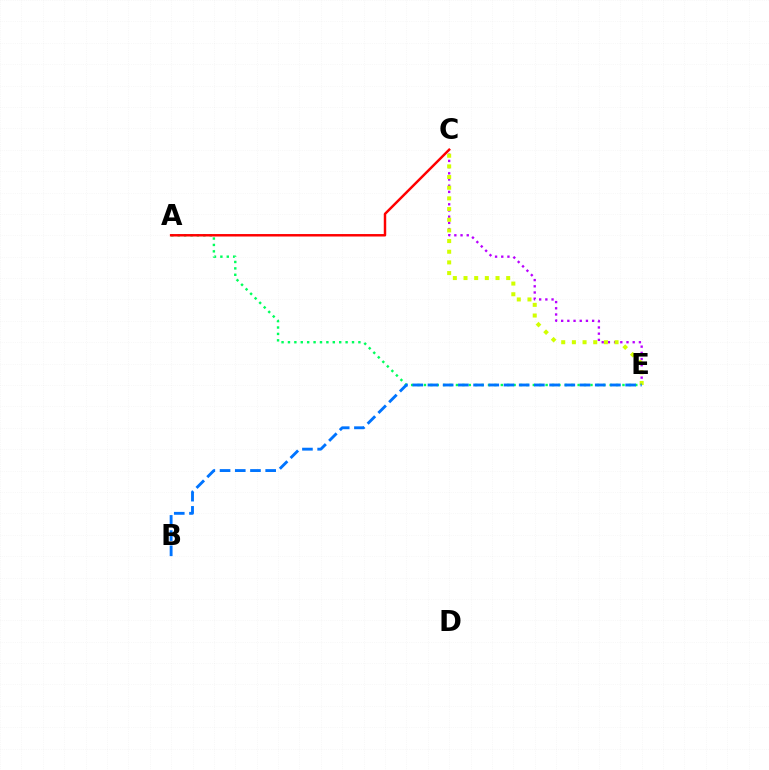{('C', 'E'): [{'color': '#b900ff', 'line_style': 'dotted', 'thickness': 1.68}, {'color': '#d1ff00', 'line_style': 'dotted', 'thickness': 2.9}], ('A', 'E'): [{'color': '#00ff5c', 'line_style': 'dotted', 'thickness': 1.74}], ('A', 'C'): [{'color': '#ff0000', 'line_style': 'solid', 'thickness': 1.77}], ('B', 'E'): [{'color': '#0074ff', 'line_style': 'dashed', 'thickness': 2.07}]}